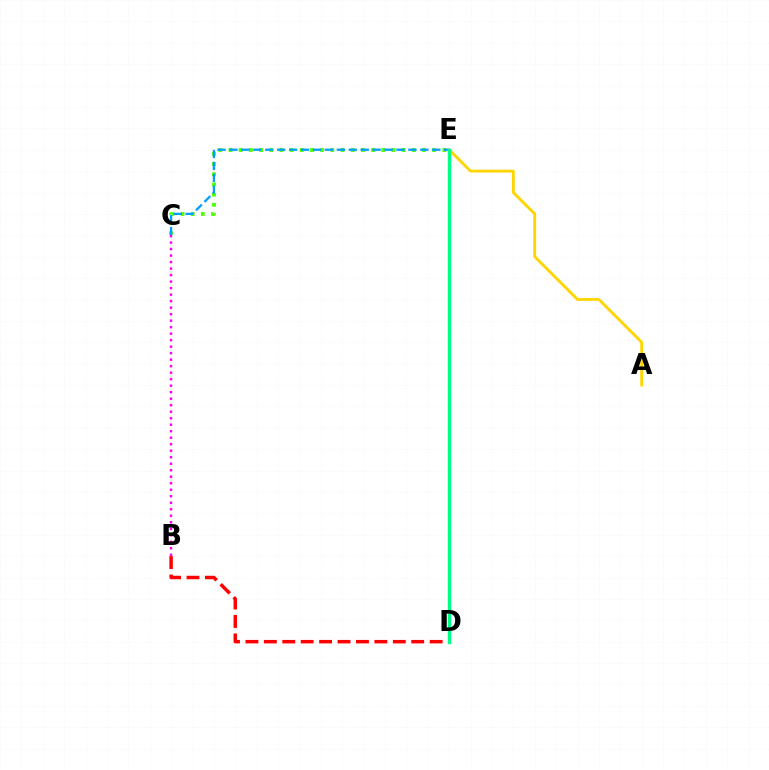{('B', 'D'): [{'color': '#ff0000', 'line_style': 'dashed', 'thickness': 2.5}], ('A', 'E'): [{'color': '#ffd500', 'line_style': 'solid', 'thickness': 2.04}], ('C', 'E'): [{'color': '#4fff00', 'line_style': 'dotted', 'thickness': 2.77}, {'color': '#009eff', 'line_style': 'dashed', 'thickness': 1.62}], ('D', 'E'): [{'color': '#3700ff', 'line_style': 'solid', 'thickness': 2.18}, {'color': '#00ff86', 'line_style': 'solid', 'thickness': 2.4}], ('B', 'C'): [{'color': '#ff00ed', 'line_style': 'dotted', 'thickness': 1.77}]}